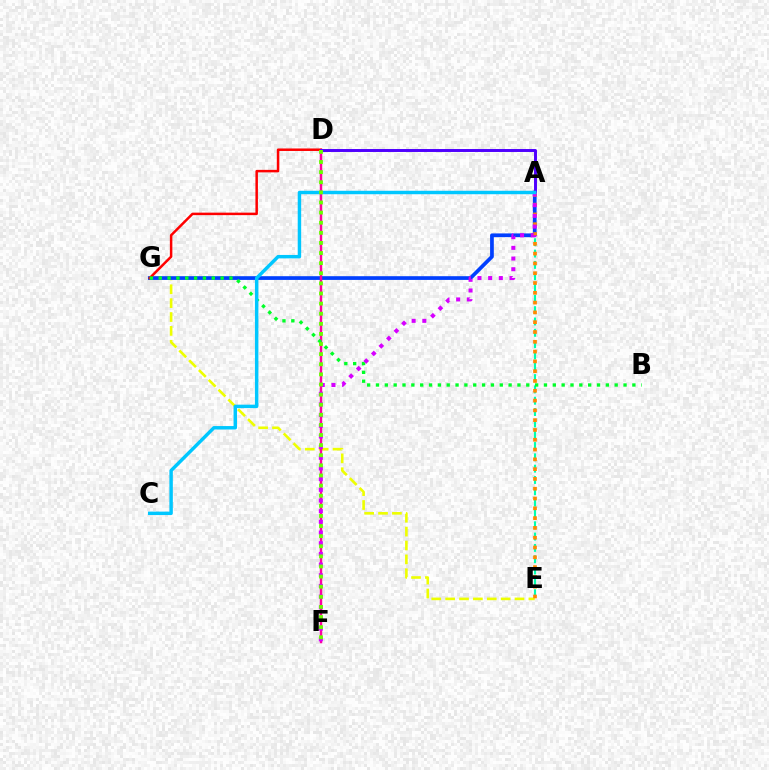{('A', 'E'): [{'color': '#00ffaf', 'line_style': 'dashed', 'thickness': 1.54}, {'color': '#ff8800', 'line_style': 'dotted', 'thickness': 2.66}], ('E', 'G'): [{'color': '#eeff00', 'line_style': 'dashed', 'thickness': 1.89}], ('A', 'G'): [{'color': '#003fff', 'line_style': 'solid', 'thickness': 2.68}], ('D', 'F'): [{'color': '#ff00a0', 'line_style': 'solid', 'thickness': 1.75}, {'color': '#66ff00', 'line_style': 'dotted', 'thickness': 2.75}], ('D', 'G'): [{'color': '#ff0000', 'line_style': 'solid', 'thickness': 1.8}], ('B', 'G'): [{'color': '#00ff27', 'line_style': 'dotted', 'thickness': 2.4}], ('A', 'D'): [{'color': '#4f00ff', 'line_style': 'solid', 'thickness': 2.13}], ('A', 'F'): [{'color': '#d600ff', 'line_style': 'dotted', 'thickness': 2.9}], ('A', 'C'): [{'color': '#00c7ff', 'line_style': 'solid', 'thickness': 2.48}]}